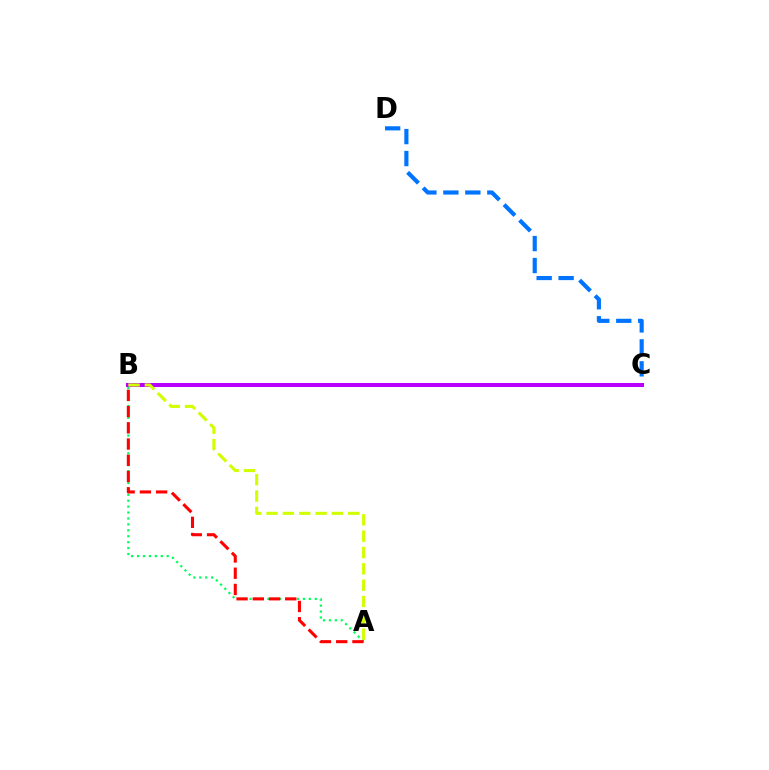{('A', 'B'): [{'color': '#00ff5c', 'line_style': 'dotted', 'thickness': 1.61}, {'color': '#ff0000', 'line_style': 'dashed', 'thickness': 2.21}, {'color': '#d1ff00', 'line_style': 'dashed', 'thickness': 2.22}], ('C', 'D'): [{'color': '#0074ff', 'line_style': 'dashed', 'thickness': 2.98}], ('B', 'C'): [{'color': '#b900ff', 'line_style': 'solid', 'thickness': 2.88}]}